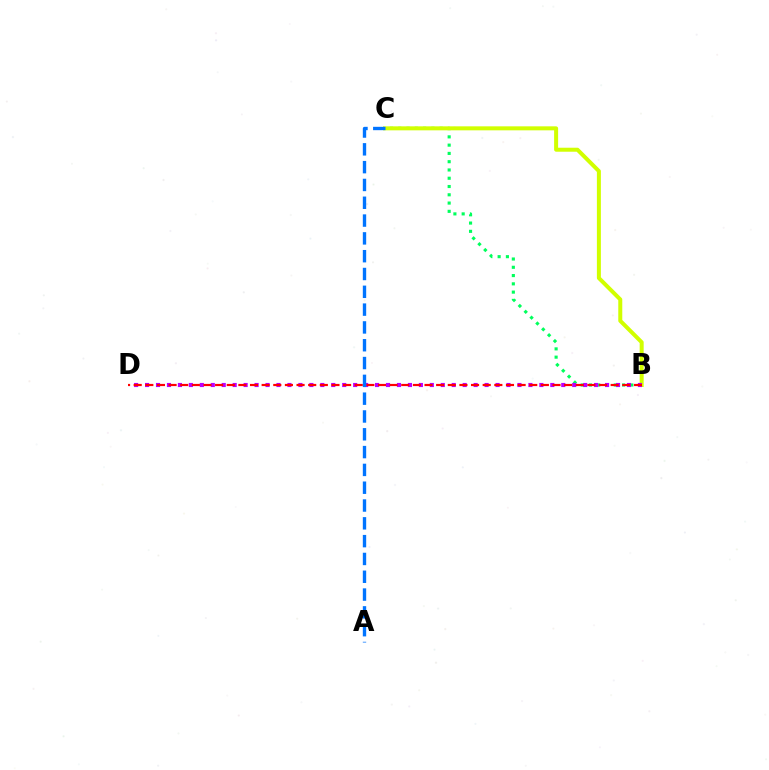{('B', 'C'): [{'color': '#00ff5c', 'line_style': 'dotted', 'thickness': 2.25}, {'color': '#d1ff00', 'line_style': 'solid', 'thickness': 2.88}], ('B', 'D'): [{'color': '#b900ff', 'line_style': 'dotted', 'thickness': 2.98}, {'color': '#ff0000', 'line_style': 'dashed', 'thickness': 1.58}], ('A', 'C'): [{'color': '#0074ff', 'line_style': 'dashed', 'thickness': 2.42}]}